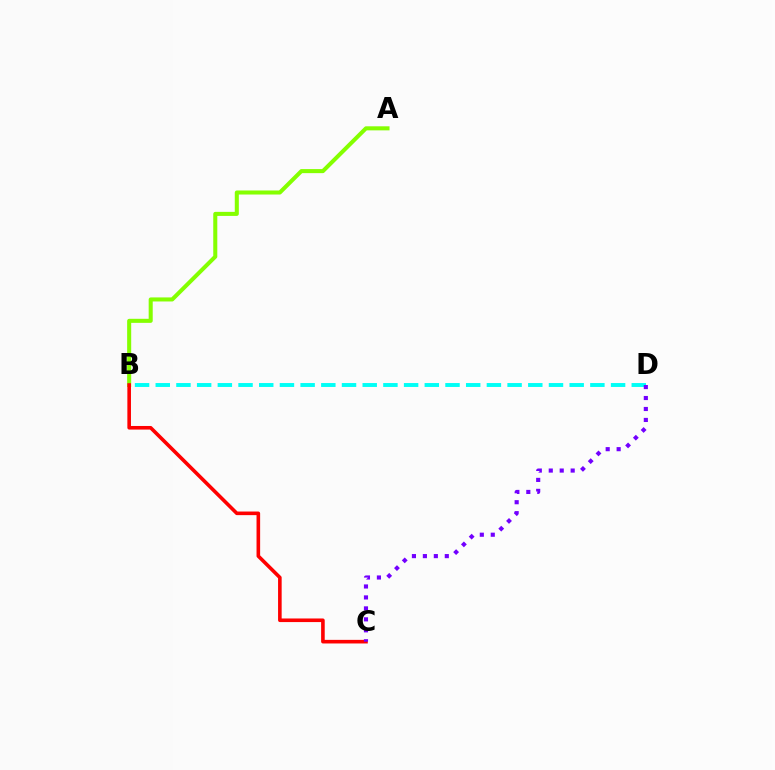{('A', 'B'): [{'color': '#84ff00', 'line_style': 'solid', 'thickness': 2.91}], ('B', 'C'): [{'color': '#ff0000', 'line_style': 'solid', 'thickness': 2.59}], ('B', 'D'): [{'color': '#00fff6', 'line_style': 'dashed', 'thickness': 2.81}], ('C', 'D'): [{'color': '#7200ff', 'line_style': 'dotted', 'thickness': 2.98}]}